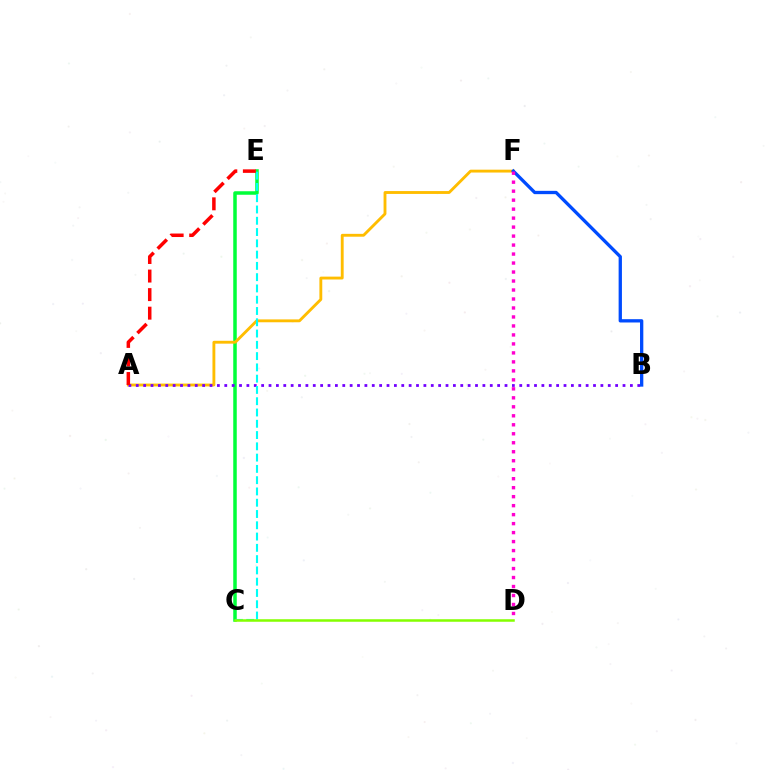{('C', 'E'): [{'color': '#00ff39', 'line_style': 'solid', 'thickness': 2.53}, {'color': '#00fff6', 'line_style': 'dashed', 'thickness': 1.53}], ('A', 'F'): [{'color': '#ffbd00', 'line_style': 'solid', 'thickness': 2.06}], ('A', 'B'): [{'color': '#7200ff', 'line_style': 'dotted', 'thickness': 2.0}], ('B', 'F'): [{'color': '#004bff', 'line_style': 'solid', 'thickness': 2.38}], ('D', 'F'): [{'color': '#ff00cf', 'line_style': 'dotted', 'thickness': 2.44}], ('A', 'E'): [{'color': '#ff0000', 'line_style': 'dashed', 'thickness': 2.52}], ('C', 'D'): [{'color': '#84ff00', 'line_style': 'solid', 'thickness': 1.81}]}